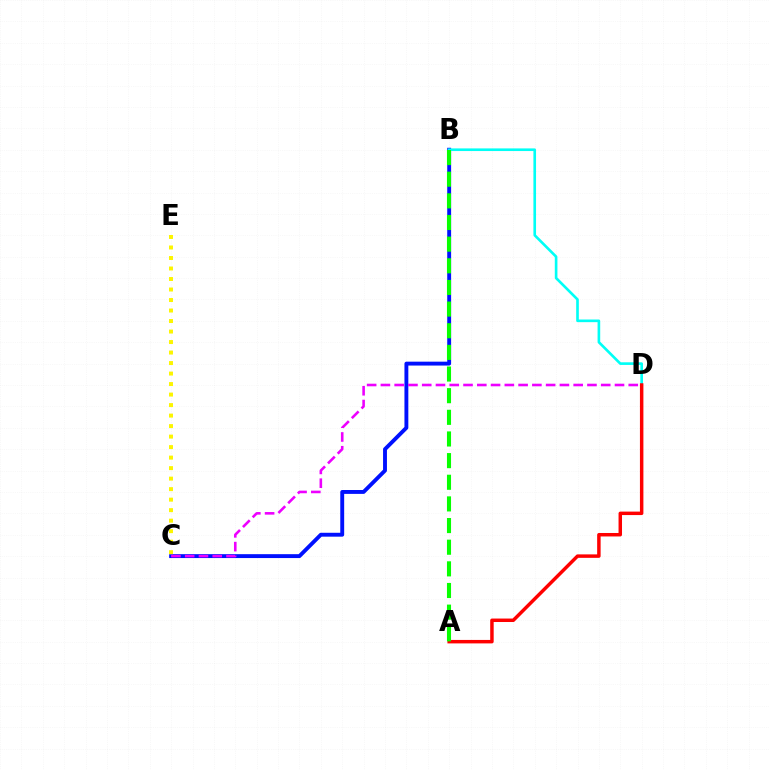{('B', 'C'): [{'color': '#0010ff', 'line_style': 'solid', 'thickness': 2.8}], ('B', 'D'): [{'color': '#00fff6', 'line_style': 'solid', 'thickness': 1.9}], ('C', 'D'): [{'color': '#ee00ff', 'line_style': 'dashed', 'thickness': 1.87}], ('A', 'D'): [{'color': '#ff0000', 'line_style': 'solid', 'thickness': 2.5}], ('A', 'B'): [{'color': '#08ff00', 'line_style': 'dashed', 'thickness': 2.94}], ('C', 'E'): [{'color': '#fcf500', 'line_style': 'dotted', 'thickness': 2.85}]}